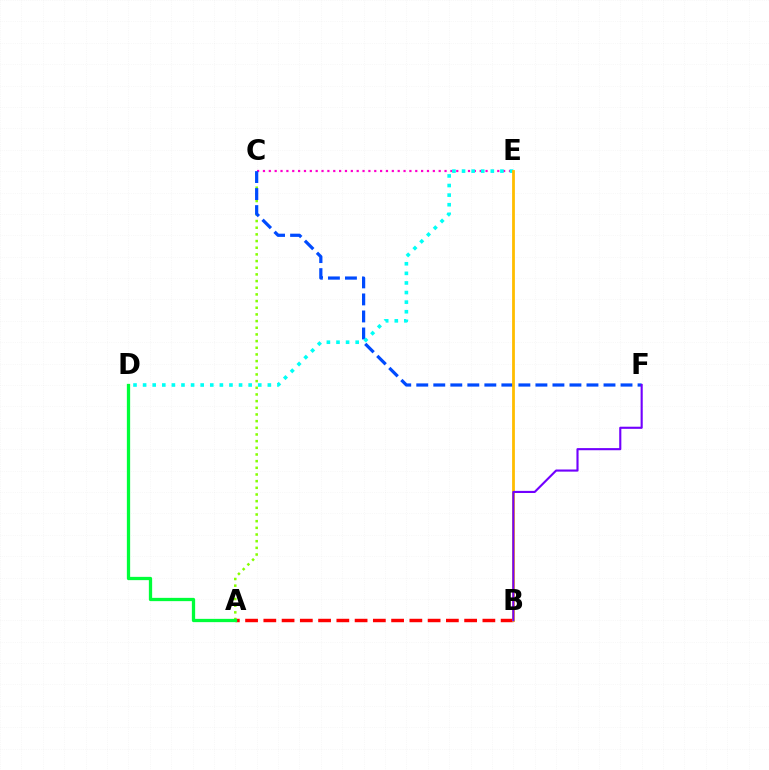{('A', 'C'): [{'color': '#84ff00', 'line_style': 'dotted', 'thickness': 1.81}], ('A', 'B'): [{'color': '#ff0000', 'line_style': 'dashed', 'thickness': 2.48}], ('C', 'E'): [{'color': '#ff00cf', 'line_style': 'dotted', 'thickness': 1.59}], ('C', 'F'): [{'color': '#004bff', 'line_style': 'dashed', 'thickness': 2.31}], ('D', 'E'): [{'color': '#00fff6', 'line_style': 'dotted', 'thickness': 2.61}], ('B', 'E'): [{'color': '#ffbd00', 'line_style': 'solid', 'thickness': 2.02}], ('A', 'D'): [{'color': '#00ff39', 'line_style': 'solid', 'thickness': 2.36}], ('B', 'F'): [{'color': '#7200ff', 'line_style': 'solid', 'thickness': 1.53}]}